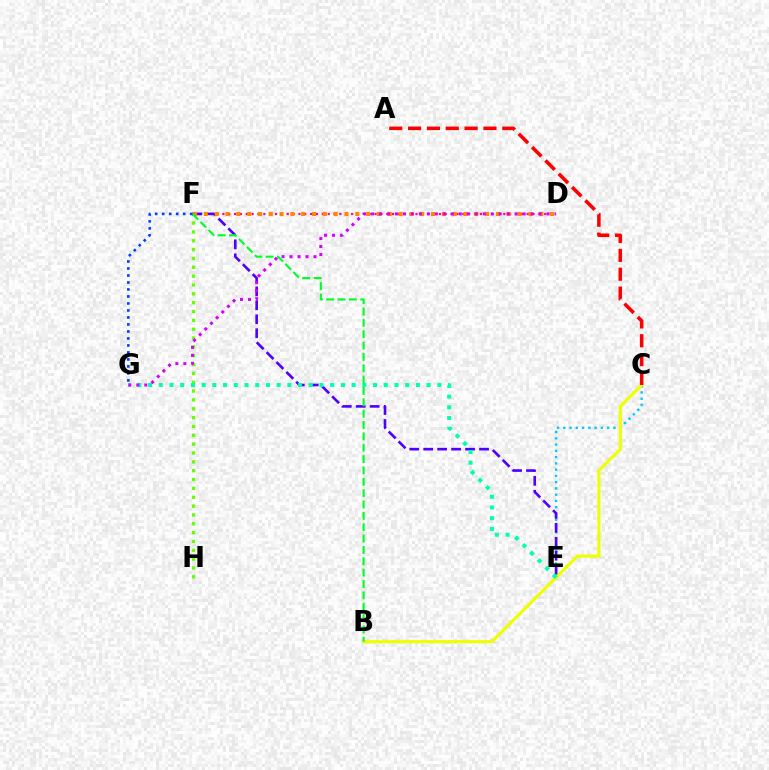{('C', 'E'): [{'color': '#00c7ff', 'line_style': 'dotted', 'thickness': 1.7}], ('F', 'H'): [{'color': '#66ff00', 'line_style': 'dotted', 'thickness': 2.4}], ('B', 'C'): [{'color': '#eeff00', 'line_style': 'solid', 'thickness': 2.25}], ('D', 'F'): [{'color': '#ff00a0', 'line_style': 'dotted', 'thickness': 1.59}, {'color': '#ff8800', 'line_style': 'dotted', 'thickness': 2.94}], ('E', 'F'): [{'color': '#4f00ff', 'line_style': 'dashed', 'thickness': 1.9}], ('E', 'G'): [{'color': '#00ffaf', 'line_style': 'dotted', 'thickness': 2.91}], ('B', 'F'): [{'color': '#00ff27', 'line_style': 'dashed', 'thickness': 1.54}], ('A', 'C'): [{'color': '#ff0000', 'line_style': 'dashed', 'thickness': 2.56}], ('F', 'G'): [{'color': '#003fff', 'line_style': 'dotted', 'thickness': 1.9}], ('D', 'G'): [{'color': '#d600ff', 'line_style': 'dotted', 'thickness': 2.17}]}